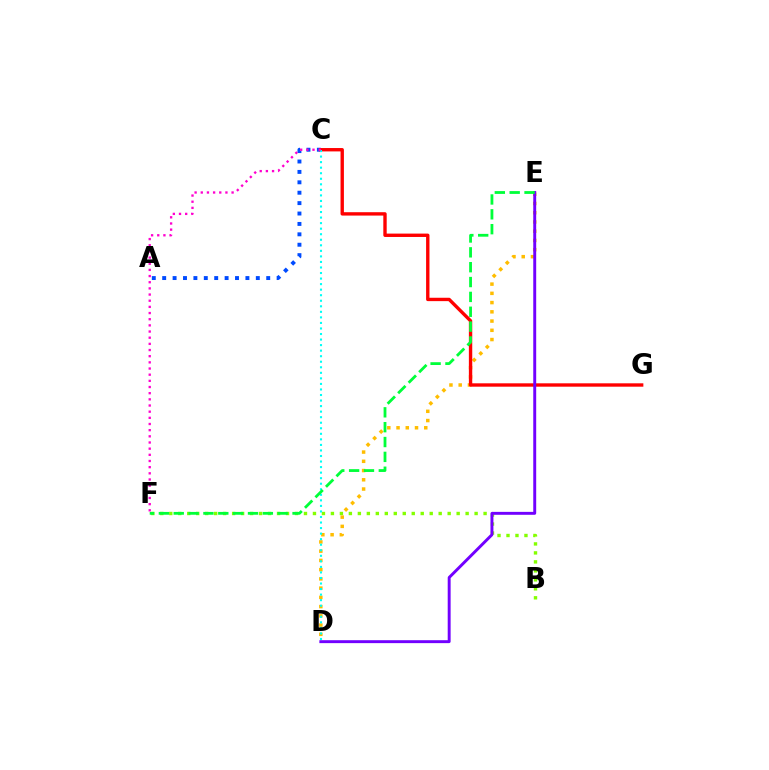{('A', 'C'): [{'color': '#004bff', 'line_style': 'dotted', 'thickness': 2.83}], ('B', 'F'): [{'color': '#84ff00', 'line_style': 'dotted', 'thickness': 2.44}], ('D', 'E'): [{'color': '#ffbd00', 'line_style': 'dotted', 'thickness': 2.51}, {'color': '#7200ff', 'line_style': 'solid', 'thickness': 2.11}], ('C', 'G'): [{'color': '#ff0000', 'line_style': 'solid', 'thickness': 2.43}], ('C', 'D'): [{'color': '#00fff6', 'line_style': 'dotted', 'thickness': 1.51}], ('E', 'F'): [{'color': '#00ff39', 'line_style': 'dashed', 'thickness': 2.02}], ('C', 'F'): [{'color': '#ff00cf', 'line_style': 'dotted', 'thickness': 1.67}]}